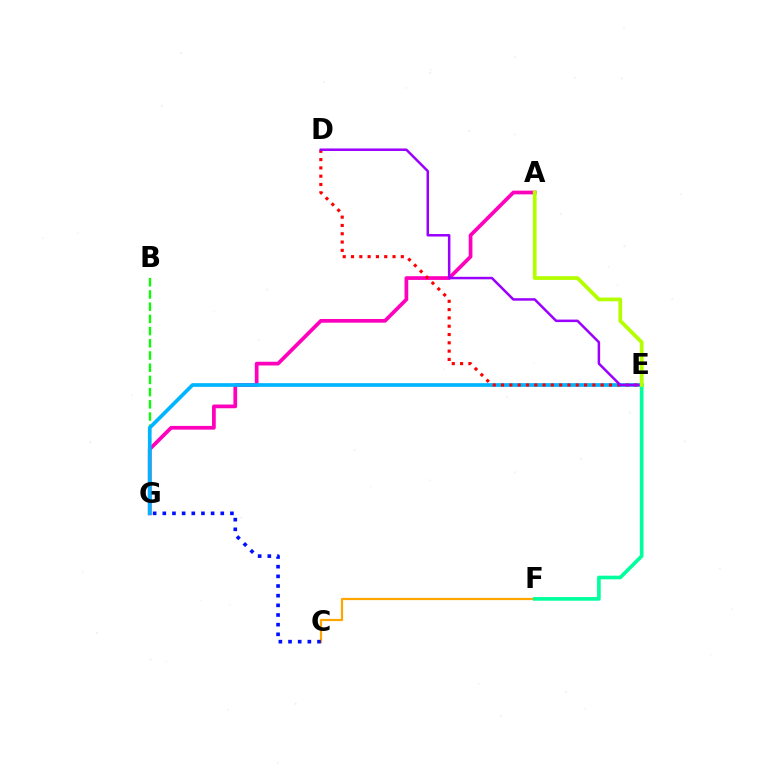{('A', 'G'): [{'color': '#ff00bd', 'line_style': 'solid', 'thickness': 2.68}], ('C', 'F'): [{'color': '#ffa500', 'line_style': 'solid', 'thickness': 1.59}], ('B', 'G'): [{'color': '#08ff00', 'line_style': 'dashed', 'thickness': 1.66}], ('C', 'G'): [{'color': '#0010ff', 'line_style': 'dotted', 'thickness': 2.62}], ('E', 'G'): [{'color': '#00b5ff', 'line_style': 'solid', 'thickness': 2.66}], ('D', 'E'): [{'color': '#ff0000', 'line_style': 'dotted', 'thickness': 2.26}, {'color': '#9b00ff', 'line_style': 'solid', 'thickness': 1.8}], ('E', 'F'): [{'color': '#00ff9d', 'line_style': 'solid', 'thickness': 2.63}], ('A', 'E'): [{'color': '#b3ff00', 'line_style': 'solid', 'thickness': 2.71}]}